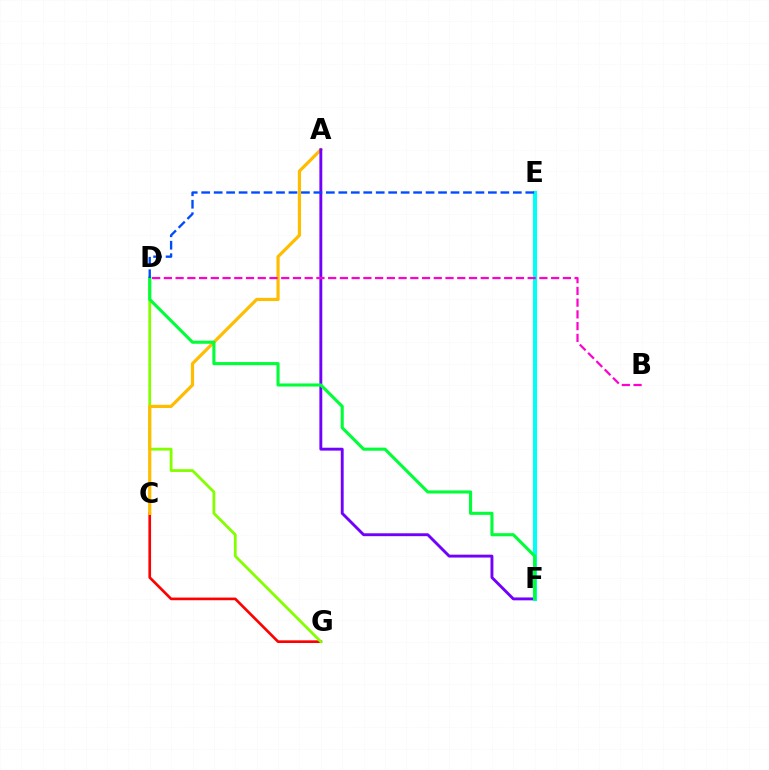{('C', 'G'): [{'color': '#ff0000', 'line_style': 'solid', 'thickness': 1.92}], ('D', 'G'): [{'color': '#84ff00', 'line_style': 'solid', 'thickness': 2.02}], ('A', 'C'): [{'color': '#ffbd00', 'line_style': 'solid', 'thickness': 2.3}], ('A', 'F'): [{'color': '#7200ff', 'line_style': 'solid', 'thickness': 2.08}], ('E', 'F'): [{'color': '#00fff6', 'line_style': 'solid', 'thickness': 2.93}], ('D', 'F'): [{'color': '#00ff39', 'line_style': 'solid', 'thickness': 2.23}], ('B', 'D'): [{'color': '#ff00cf', 'line_style': 'dashed', 'thickness': 1.59}], ('D', 'E'): [{'color': '#004bff', 'line_style': 'dashed', 'thickness': 1.69}]}